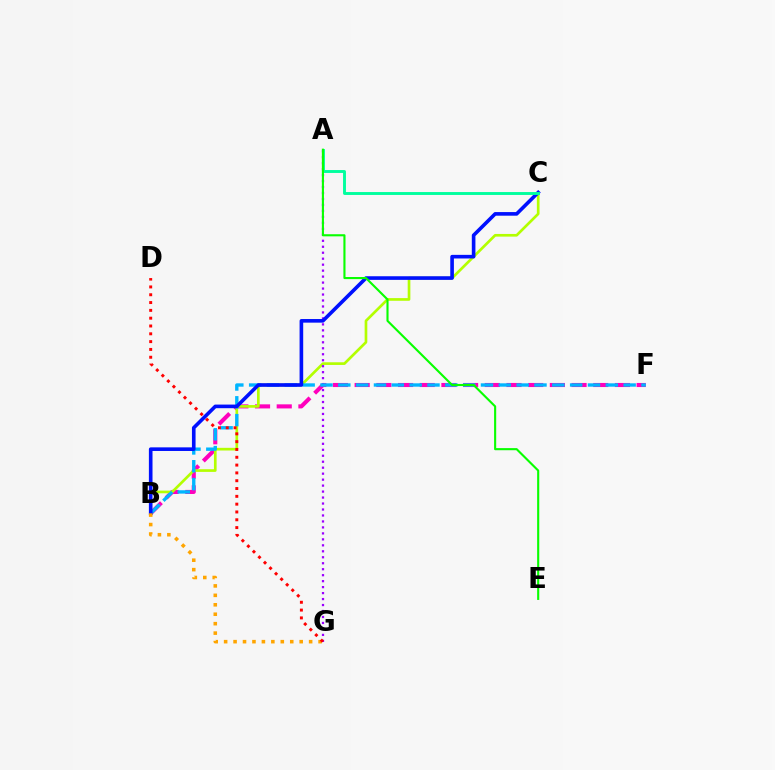{('B', 'F'): [{'color': '#ff00bd', 'line_style': 'dashed', 'thickness': 2.95}, {'color': '#00b5ff', 'line_style': 'dashed', 'thickness': 2.42}], ('B', 'C'): [{'color': '#b3ff00', 'line_style': 'solid', 'thickness': 1.93}, {'color': '#0010ff', 'line_style': 'solid', 'thickness': 2.61}], ('A', 'G'): [{'color': '#9b00ff', 'line_style': 'dotted', 'thickness': 1.62}], ('B', 'G'): [{'color': '#ffa500', 'line_style': 'dotted', 'thickness': 2.57}], ('A', 'C'): [{'color': '#00ff9d', 'line_style': 'solid', 'thickness': 2.09}], ('D', 'G'): [{'color': '#ff0000', 'line_style': 'dotted', 'thickness': 2.12}], ('A', 'E'): [{'color': '#08ff00', 'line_style': 'solid', 'thickness': 1.52}]}